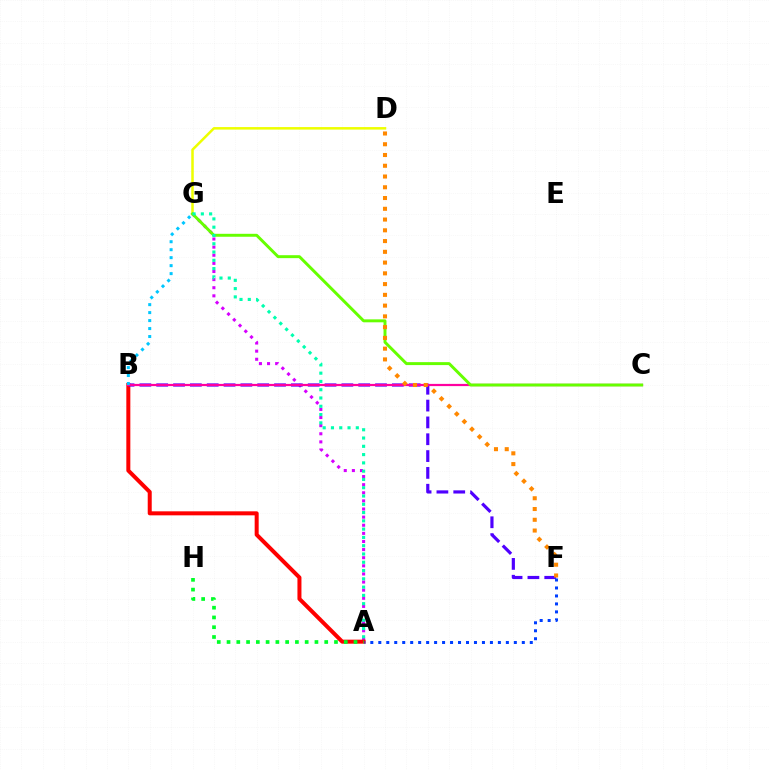{('A', 'G'): [{'color': '#d600ff', 'line_style': 'dotted', 'thickness': 2.2}, {'color': '#00ffaf', 'line_style': 'dotted', 'thickness': 2.25}], ('A', 'B'): [{'color': '#ff0000', 'line_style': 'solid', 'thickness': 2.89}], ('A', 'H'): [{'color': '#00ff27', 'line_style': 'dotted', 'thickness': 2.65}], ('D', 'G'): [{'color': '#eeff00', 'line_style': 'solid', 'thickness': 1.82}], ('B', 'F'): [{'color': '#4f00ff', 'line_style': 'dashed', 'thickness': 2.29}], ('B', 'C'): [{'color': '#ff00a0', 'line_style': 'solid', 'thickness': 1.59}], ('C', 'G'): [{'color': '#66ff00', 'line_style': 'solid', 'thickness': 2.12}], ('D', 'F'): [{'color': '#ff8800', 'line_style': 'dotted', 'thickness': 2.92}], ('A', 'F'): [{'color': '#003fff', 'line_style': 'dotted', 'thickness': 2.17}], ('B', 'G'): [{'color': '#00c7ff', 'line_style': 'dotted', 'thickness': 2.17}]}